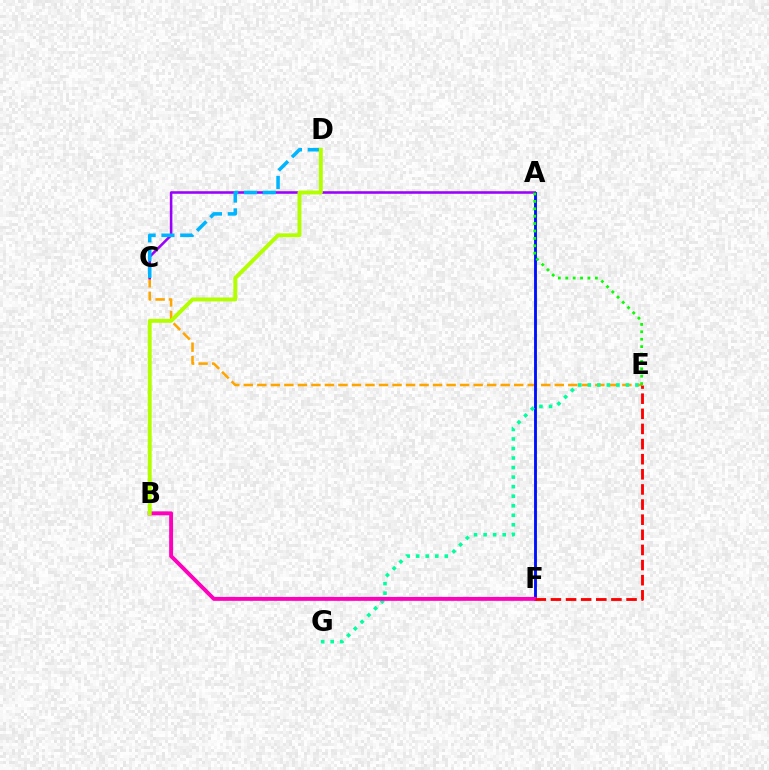{('C', 'E'): [{'color': '#ffa500', 'line_style': 'dashed', 'thickness': 1.84}], ('A', 'C'): [{'color': '#9b00ff', 'line_style': 'solid', 'thickness': 1.84}], ('A', 'F'): [{'color': '#0010ff', 'line_style': 'solid', 'thickness': 2.07}], ('C', 'D'): [{'color': '#00b5ff', 'line_style': 'dashed', 'thickness': 2.55}], ('E', 'G'): [{'color': '#00ff9d', 'line_style': 'dotted', 'thickness': 2.59}], ('B', 'F'): [{'color': '#ff00bd', 'line_style': 'solid', 'thickness': 2.82}], ('B', 'D'): [{'color': '#b3ff00', 'line_style': 'solid', 'thickness': 2.83}], ('A', 'E'): [{'color': '#08ff00', 'line_style': 'dotted', 'thickness': 2.01}], ('E', 'F'): [{'color': '#ff0000', 'line_style': 'dashed', 'thickness': 2.06}]}